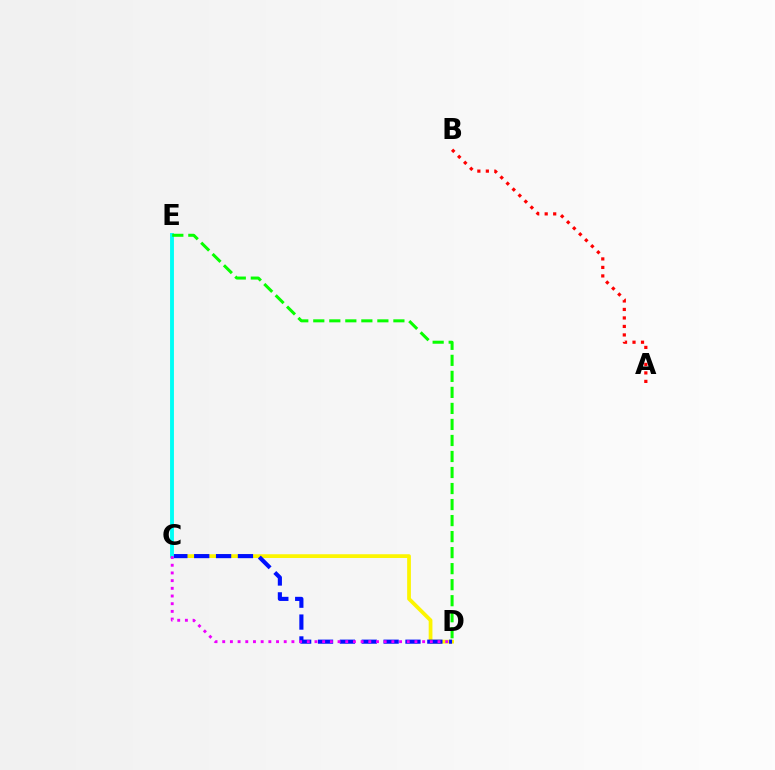{('C', 'D'): [{'color': '#fcf500', 'line_style': 'solid', 'thickness': 2.7}, {'color': '#0010ff', 'line_style': 'dashed', 'thickness': 2.97}, {'color': '#ee00ff', 'line_style': 'dotted', 'thickness': 2.09}], ('A', 'B'): [{'color': '#ff0000', 'line_style': 'dotted', 'thickness': 2.31}], ('C', 'E'): [{'color': '#00fff6', 'line_style': 'solid', 'thickness': 2.79}], ('D', 'E'): [{'color': '#08ff00', 'line_style': 'dashed', 'thickness': 2.18}]}